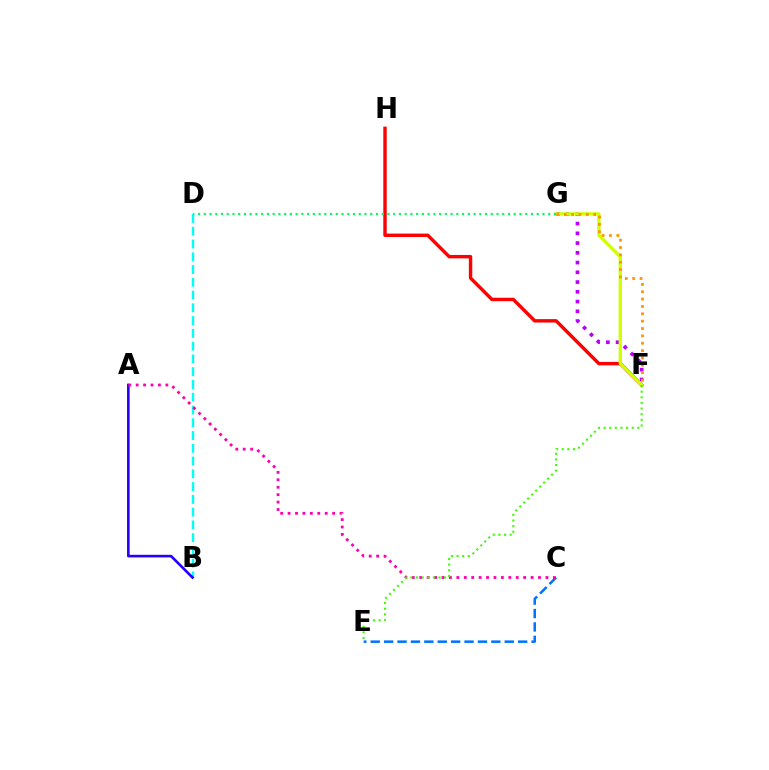{('B', 'D'): [{'color': '#00fff6', 'line_style': 'dashed', 'thickness': 1.73}], ('F', 'G'): [{'color': '#b900ff', 'line_style': 'dotted', 'thickness': 2.65}, {'color': '#d1ff00', 'line_style': 'solid', 'thickness': 2.4}, {'color': '#ff9400', 'line_style': 'dotted', 'thickness': 2.0}], ('F', 'H'): [{'color': '#ff0000', 'line_style': 'solid', 'thickness': 2.46}], ('C', 'E'): [{'color': '#0074ff', 'line_style': 'dashed', 'thickness': 1.82}], ('A', 'B'): [{'color': '#2500ff', 'line_style': 'solid', 'thickness': 1.89}], ('A', 'C'): [{'color': '#ff00ac', 'line_style': 'dotted', 'thickness': 2.02}], ('D', 'G'): [{'color': '#00ff5c', 'line_style': 'dotted', 'thickness': 1.56}], ('E', 'F'): [{'color': '#3dff00', 'line_style': 'dotted', 'thickness': 1.53}]}